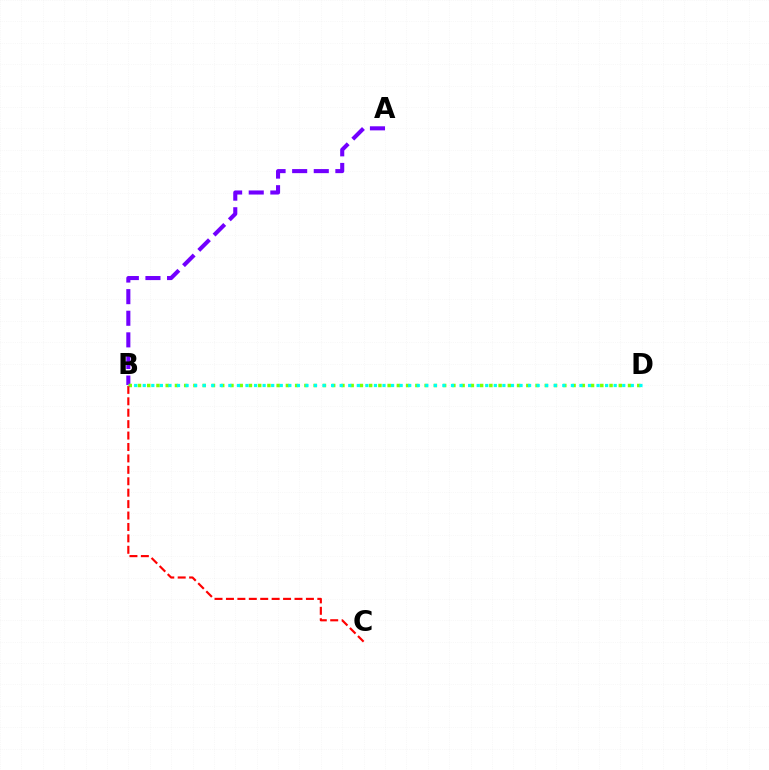{('A', 'B'): [{'color': '#7200ff', 'line_style': 'dashed', 'thickness': 2.94}], ('B', 'D'): [{'color': '#84ff00', 'line_style': 'dotted', 'thickness': 2.51}, {'color': '#00fff6', 'line_style': 'dotted', 'thickness': 2.33}], ('B', 'C'): [{'color': '#ff0000', 'line_style': 'dashed', 'thickness': 1.55}]}